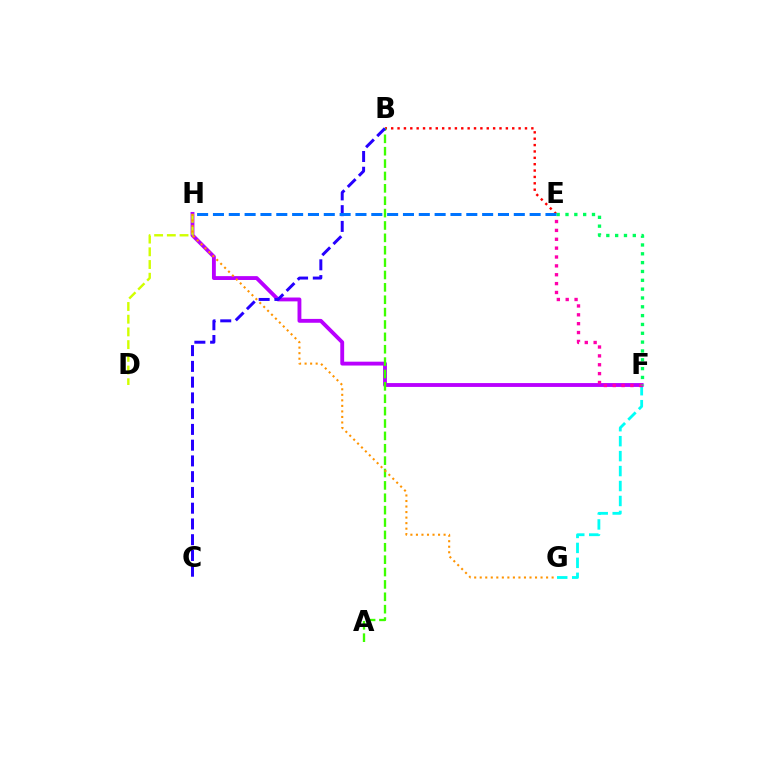{('F', 'G'): [{'color': '#00fff6', 'line_style': 'dashed', 'thickness': 2.03}], ('F', 'H'): [{'color': '#b900ff', 'line_style': 'solid', 'thickness': 2.78}], ('B', 'E'): [{'color': '#ff0000', 'line_style': 'dotted', 'thickness': 1.73}], ('E', 'F'): [{'color': '#ff00ac', 'line_style': 'dotted', 'thickness': 2.41}, {'color': '#00ff5c', 'line_style': 'dotted', 'thickness': 2.4}], ('A', 'B'): [{'color': '#3dff00', 'line_style': 'dashed', 'thickness': 1.68}], ('B', 'C'): [{'color': '#2500ff', 'line_style': 'dashed', 'thickness': 2.14}], ('D', 'H'): [{'color': '#d1ff00', 'line_style': 'dashed', 'thickness': 1.73}], ('G', 'H'): [{'color': '#ff9400', 'line_style': 'dotted', 'thickness': 1.5}], ('E', 'H'): [{'color': '#0074ff', 'line_style': 'dashed', 'thickness': 2.15}]}